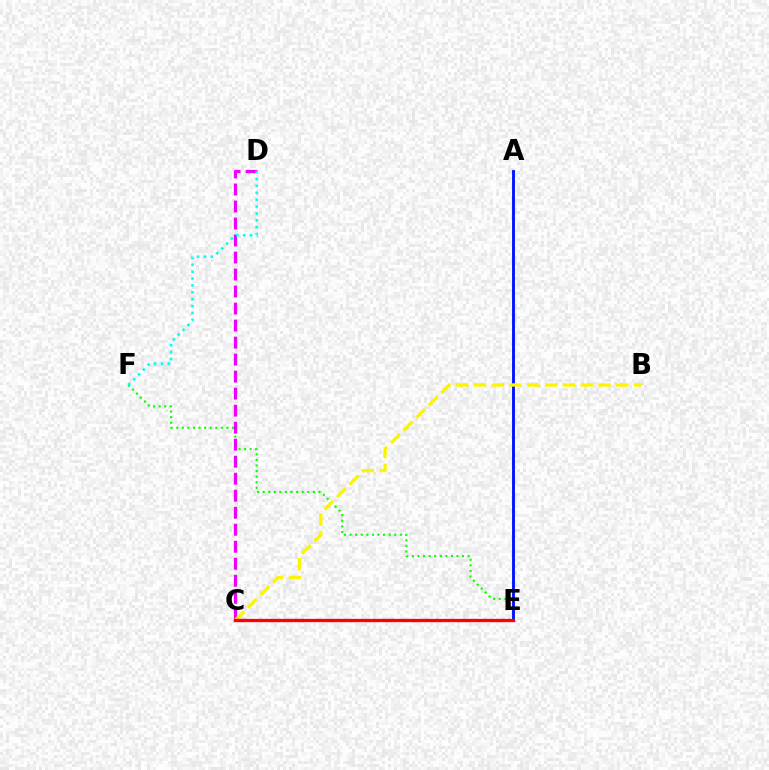{('E', 'F'): [{'color': '#08ff00', 'line_style': 'dotted', 'thickness': 1.52}], ('C', 'D'): [{'color': '#ee00ff', 'line_style': 'dashed', 'thickness': 2.31}], ('A', 'E'): [{'color': '#0010ff', 'line_style': 'solid', 'thickness': 2.06}], ('D', 'F'): [{'color': '#00fff6', 'line_style': 'dotted', 'thickness': 1.87}], ('B', 'C'): [{'color': '#fcf500', 'line_style': 'dashed', 'thickness': 2.42}], ('C', 'E'): [{'color': '#ff0000', 'line_style': 'solid', 'thickness': 2.37}]}